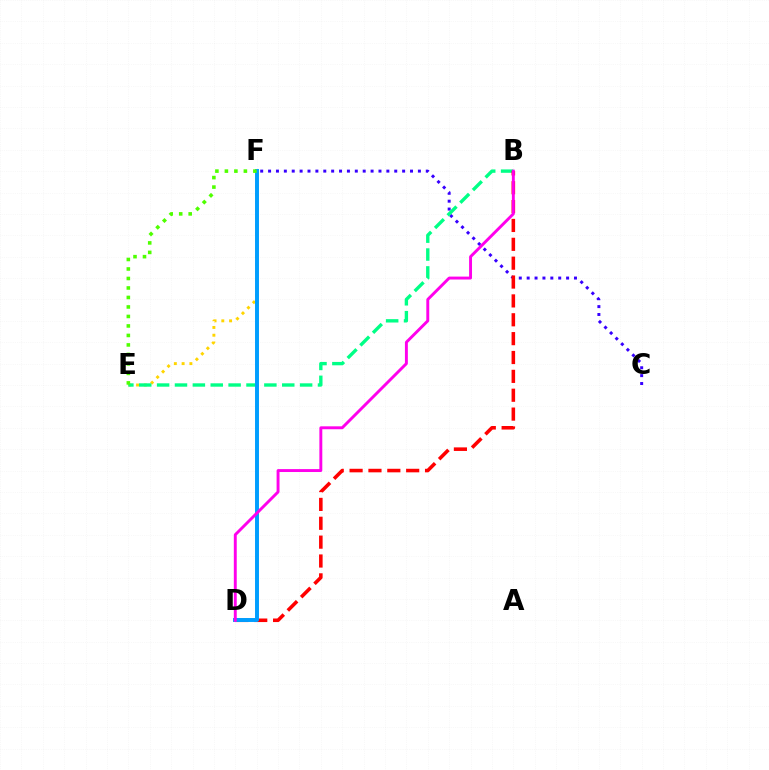{('E', 'F'): [{'color': '#ffd500', 'line_style': 'dotted', 'thickness': 2.11}, {'color': '#4fff00', 'line_style': 'dotted', 'thickness': 2.58}], ('C', 'F'): [{'color': '#3700ff', 'line_style': 'dotted', 'thickness': 2.14}], ('B', 'E'): [{'color': '#00ff86', 'line_style': 'dashed', 'thickness': 2.43}], ('B', 'D'): [{'color': '#ff0000', 'line_style': 'dashed', 'thickness': 2.56}, {'color': '#ff00ed', 'line_style': 'solid', 'thickness': 2.1}], ('D', 'F'): [{'color': '#009eff', 'line_style': 'solid', 'thickness': 2.84}]}